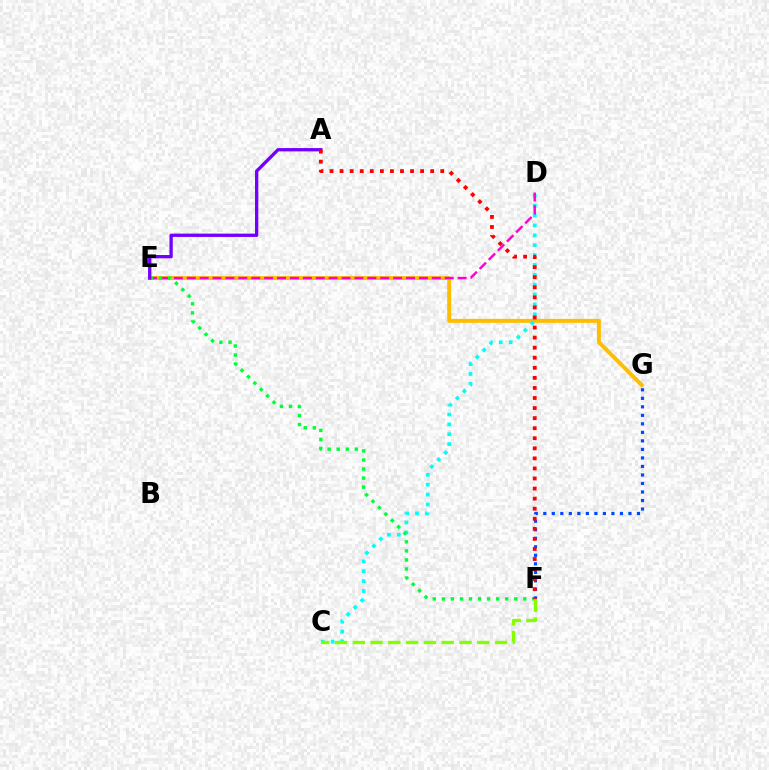{('E', 'G'): [{'color': '#ffbd00', 'line_style': 'solid', 'thickness': 2.84}], ('C', 'D'): [{'color': '#00fff6', 'line_style': 'dotted', 'thickness': 2.68}], ('F', 'G'): [{'color': '#004bff', 'line_style': 'dotted', 'thickness': 2.31}], ('D', 'E'): [{'color': '#ff00cf', 'line_style': 'dashed', 'thickness': 1.75}], ('E', 'F'): [{'color': '#00ff39', 'line_style': 'dotted', 'thickness': 2.46}], ('C', 'F'): [{'color': '#84ff00', 'line_style': 'dashed', 'thickness': 2.42}], ('A', 'E'): [{'color': '#7200ff', 'line_style': 'solid', 'thickness': 2.38}], ('A', 'F'): [{'color': '#ff0000', 'line_style': 'dotted', 'thickness': 2.73}]}